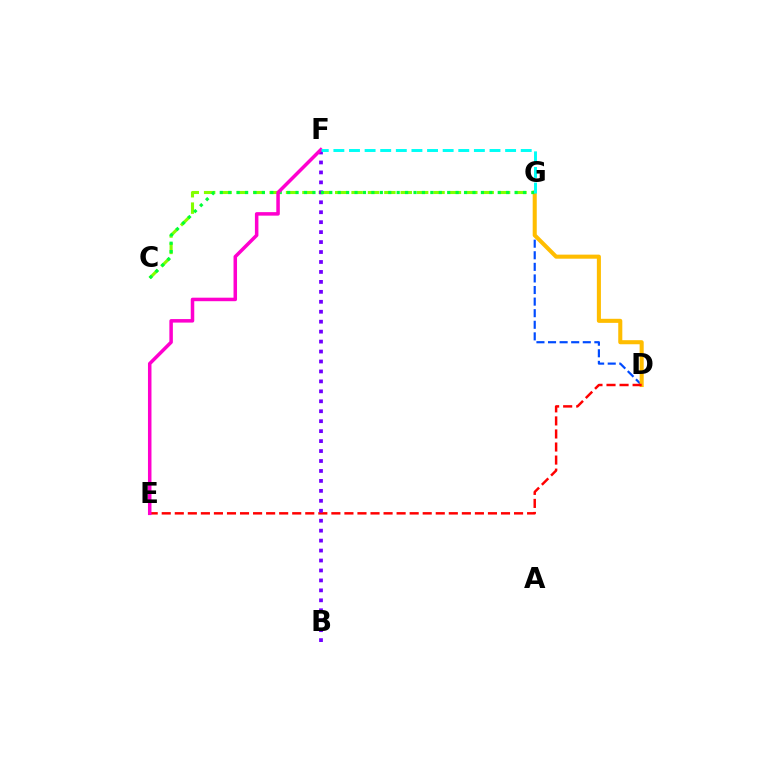{('D', 'G'): [{'color': '#004bff', 'line_style': 'dashed', 'thickness': 1.57}, {'color': '#ffbd00', 'line_style': 'solid', 'thickness': 2.93}], ('C', 'G'): [{'color': '#84ff00', 'line_style': 'dashed', 'thickness': 2.23}, {'color': '#00ff39', 'line_style': 'dotted', 'thickness': 2.29}], ('D', 'E'): [{'color': '#ff0000', 'line_style': 'dashed', 'thickness': 1.77}], ('B', 'F'): [{'color': '#7200ff', 'line_style': 'dotted', 'thickness': 2.7}], ('E', 'F'): [{'color': '#ff00cf', 'line_style': 'solid', 'thickness': 2.53}], ('F', 'G'): [{'color': '#00fff6', 'line_style': 'dashed', 'thickness': 2.12}]}